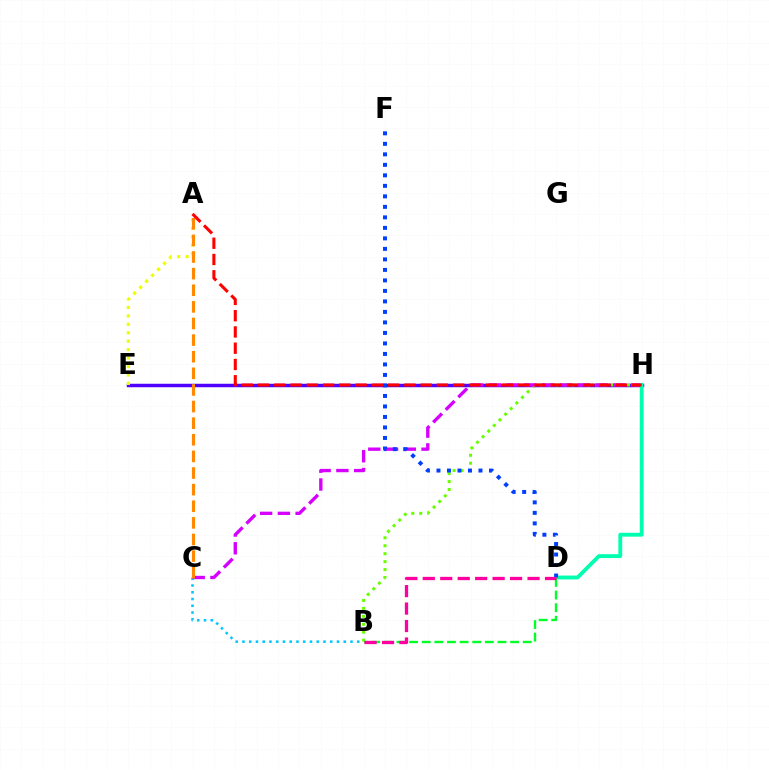{('B', 'C'): [{'color': '#00c7ff', 'line_style': 'dotted', 'thickness': 1.83}], ('E', 'H'): [{'color': '#4f00ff', 'line_style': 'solid', 'thickness': 2.5}], ('B', 'H'): [{'color': '#66ff00', 'line_style': 'dotted', 'thickness': 2.16}], ('C', 'H'): [{'color': '#d600ff', 'line_style': 'dashed', 'thickness': 2.41}], ('D', 'H'): [{'color': '#00ffaf', 'line_style': 'solid', 'thickness': 2.77}], ('B', 'D'): [{'color': '#00ff27', 'line_style': 'dashed', 'thickness': 1.72}, {'color': '#ff00a0', 'line_style': 'dashed', 'thickness': 2.37}], ('A', 'E'): [{'color': '#eeff00', 'line_style': 'dotted', 'thickness': 2.29}], ('D', 'F'): [{'color': '#003fff', 'line_style': 'dotted', 'thickness': 2.85}], ('A', 'C'): [{'color': '#ff8800', 'line_style': 'dashed', 'thickness': 2.26}], ('A', 'H'): [{'color': '#ff0000', 'line_style': 'dashed', 'thickness': 2.21}]}